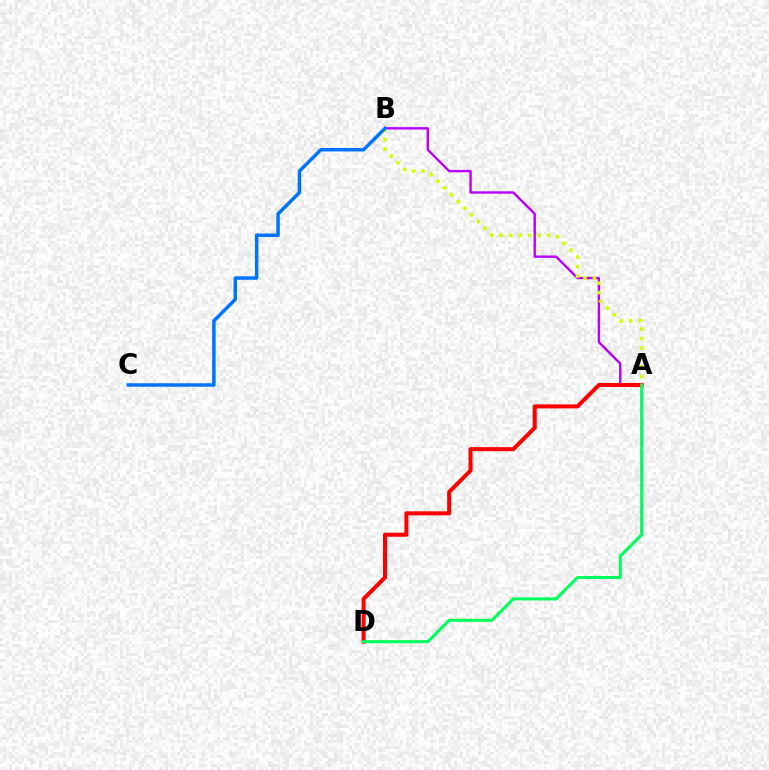{('A', 'B'): [{'color': '#b900ff', 'line_style': 'solid', 'thickness': 1.72}, {'color': '#d1ff00', 'line_style': 'dotted', 'thickness': 2.58}], ('A', 'D'): [{'color': '#ff0000', 'line_style': 'solid', 'thickness': 2.9}, {'color': '#00ff5c', 'line_style': 'solid', 'thickness': 2.2}], ('B', 'C'): [{'color': '#0074ff', 'line_style': 'solid', 'thickness': 2.51}]}